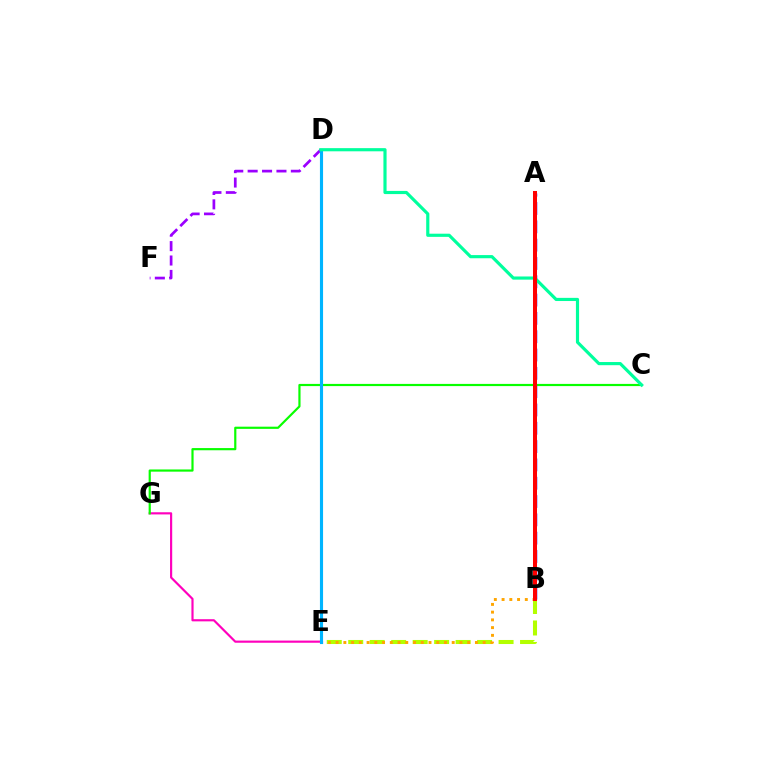{('B', 'E'): [{'color': '#b3ff00', 'line_style': 'dashed', 'thickness': 2.92}, {'color': '#ffa500', 'line_style': 'dotted', 'thickness': 2.1}], ('E', 'G'): [{'color': '#ff00bd', 'line_style': 'solid', 'thickness': 1.56}], ('A', 'B'): [{'color': '#0010ff', 'line_style': 'dashed', 'thickness': 2.49}, {'color': '#ff0000', 'line_style': 'solid', 'thickness': 2.89}], ('C', 'G'): [{'color': '#08ff00', 'line_style': 'solid', 'thickness': 1.58}], ('D', 'F'): [{'color': '#9b00ff', 'line_style': 'dashed', 'thickness': 1.96}], ('D', 'E'): [{'color': '#00b5ff', 'line_style': 'solid', 'thickness': 2.25}], ('C', 'D'): [{'color': '#00ff9d', 'line_style': 'solid', 'thickness': 2.28}]}